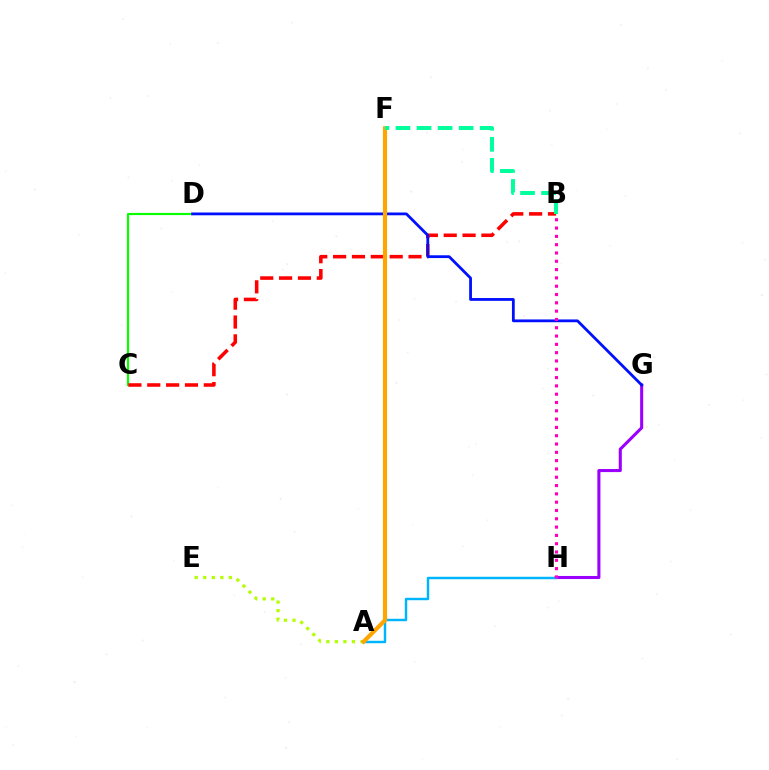{('G', 'H'): [{'color': '#9b00ff', 'line_style': 'solid', 'thickness': 2.21}], ('C', 'D'): [{'color': '#08ff00', 'line_style': 'solid', 'thickness': 1.55}], ('A', 'E'): [{'color': '#b3ff00', 'line_style': 'dotted', 'thickness': 2.32}], ('B', 'C'): [{'color': '#ff0000', 'line_style': 'dashed', 'thickness': 2.56}], ('D', 'G'): [{'color': '#0010ff', 'line_style': 'solid', 'thickness': 2.0}], ('A', 'H'): [{'color': '#00b5ff', 'line_style': 'solid', 'thickness': 1.77}], ('A', 'F'): [{'color': '#ffa500', 'line_style': 'solid', 'thickness': 2.98}], ('B', 'H'): [{'color': '#ff00bd', 'line_style': 'dotted', 'thickness': 2.26}], ('B', 'F'): [{'color': '#00ff9d', 'line_style': 'dashed', 'thickness': 2.86}]}